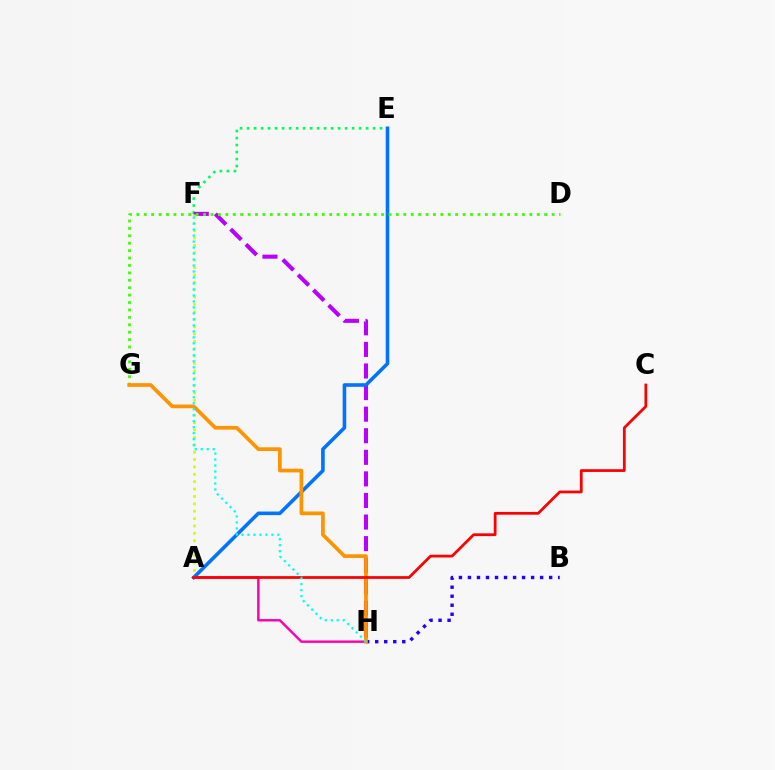{('E', 'F'): [{'color': '#00ff5c', 'line_style': 'dotted', 'thickness': 1.9}], ('F', 'H'): [{'color': '#b900ff', 'line_style': 'dashed', 'thickness': 2.93}, {'color': '#00fff6', 'line_style': 'dotted', 'thickness': 1.63}], ('B', 'H'): [{'color': '#2500ff', 'line_style': 'dotted', 'thickness': 2.45}], ('A', 'E'): [{'color': '#0074ff', 'line_style': 'solid', 'thickness': 2.59}], ('A', 'H'): [{'color': '#ff00ac', 'line_style': 'solid', 'thickness': 1.75}], ('A', 'F'): [{'color': '#d1ff00', 'line_style': 'dotted', 'thickness': 2.01}], ('D', 'G'): [{'color': '#3dff00', 'line_style': 'dotted', 'thickness': 2.01}], ('G', 'H'): [{'color': '#ff9400', 'line_style': 'solid', 'thickness': 2.67}], ('A', 'C'): [{'color': '#ff0000', 'line_style': 'solid', 'thickness': 1.98}]}